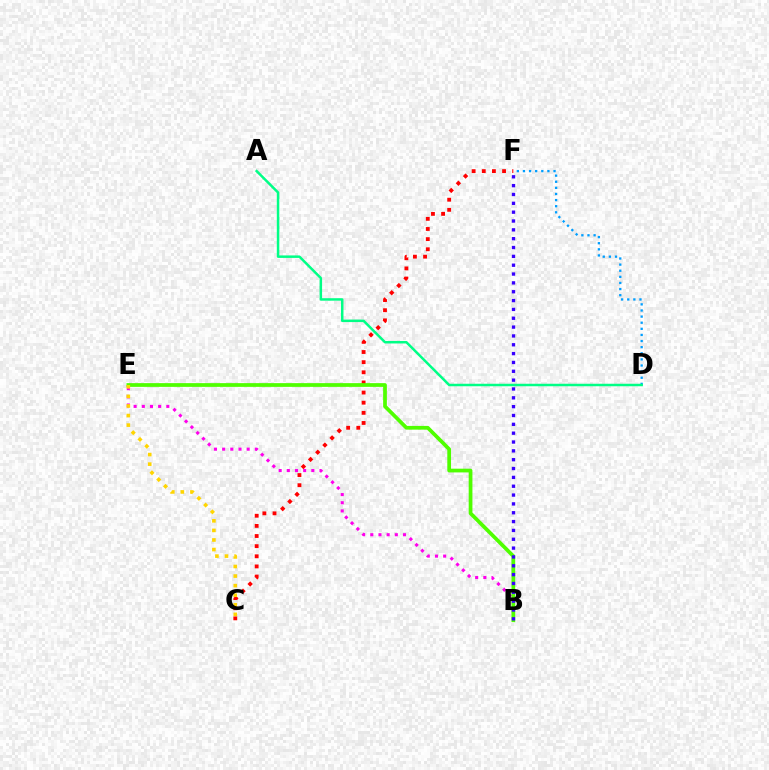{('C', 'F'): [{'color': '#ff0000', 'line_style': 'dotted', 'thickness': 2.75}], ('D', 'F'): [{'color': '#009eff', 'line_style': 'dotted', 'thickness': 1.66}], ('B', 'E'): [{'color': '#ff00ed', 'line_style': 'dotted', 'thickness': 2.22}, {'color': '#4fff00', 'line_style': 'solid', 'thickness': 2.69}], ('A', 'D'): [{'color': '#00ff86', 'line_style': 'solid', 'thickness': 1.8}], ('C', 'E'): [{'color': '#ffd500', 'line_style': 'dotted', 'thickness': 2.6}], ('B', 'F'): [{'color': '#3700ff', 'line_style': 'dotted', 'thickness': 2.4}]}